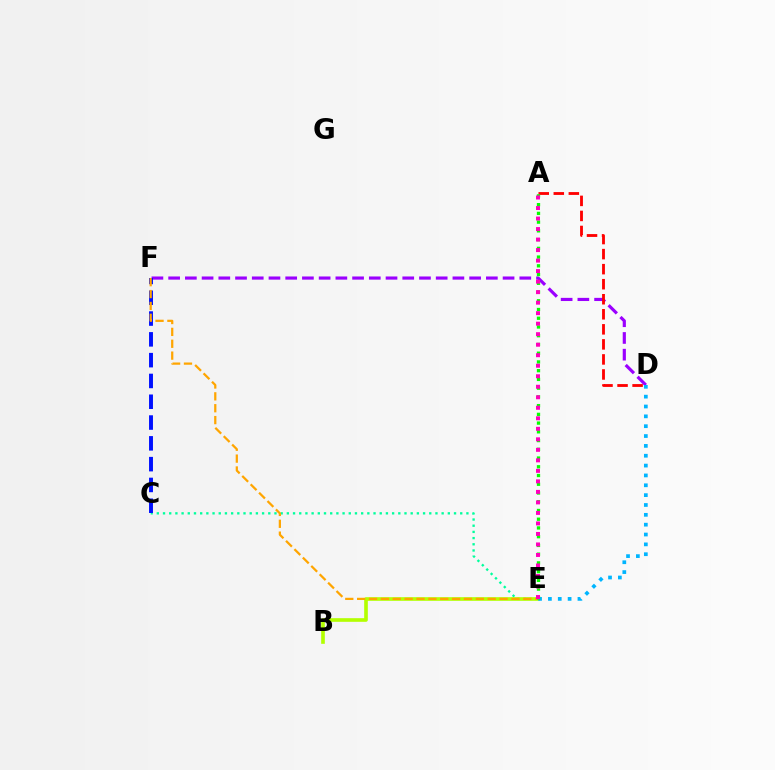{('C', 'E'): [{'color': '#00ff9d', 'line_style': 'dotted', 'thickness': 1.68}], ('D', 'F'): [{'color': '#9b00ff', 'line_style': 'dashed', 'thickness': 2.27}], ('B', 'E'): [{'color': '#b3ff00', 'line_style': 'solid', 'thickness': 2.62}], ('C', 'F'): [{'color': '#0010ff', 'line_style': 'dashed', 'thickness': 2.83}], ('D', 'E'): [{'color': '#00b5ff', 'line_style': 'dotted', 'thickness': 2.68}], ('A', 'D'): [{'color': '#ff0000', 'line_style': 'dashed', 'thickness': 2.04}], ('E', 'F'): [{'color': '#ffa500', 'line_style': 'dashed', 'thickness': 1.61}], ('A', 'E'): [{'color': '#08ff00', 'line_style': 'dotted', 'thickness': 2.37}, {'color': '#ff00bd', 'line_style': 'dotted', 'thickness': 2.86}]}